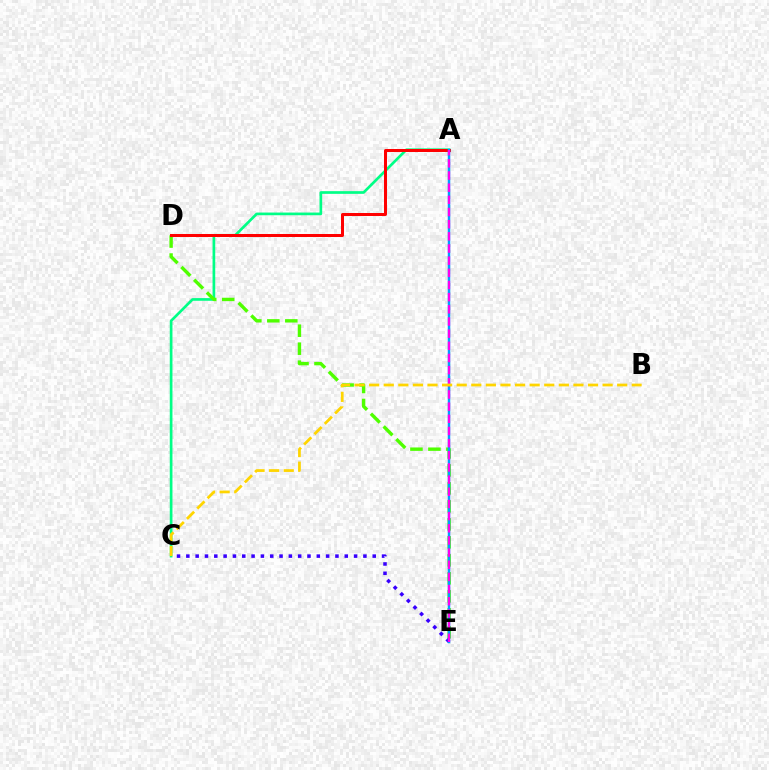{('A', 'C'): [{'color': '#00ff86', 'line_style': 'solid', 'thickness': 1.93}], ('D', 'E'): [{'color': '#4fff00', 'line_style': 'dashed', 'thickness': 2.44}], ('A', 'D'): [{'color': '#ff0000', 'line_style': 'solid', 'thickness': 2.17}], ('C', 'E'): [{'color': '#3700ff', 'line_style': 'dotted', 'thickness': 2.53}], ('A', 'E'): [{'color': '#009eff', 'line_style': 'solid', 'thickness': 1.79}, {'color': '#ff00ed', 'line_style': 'dashed', 'thickness': 1.65}], ('B', 'C'): [{'color': '#ffd500', 'line_style': 'dashed', 'thickness': 1.98}]}